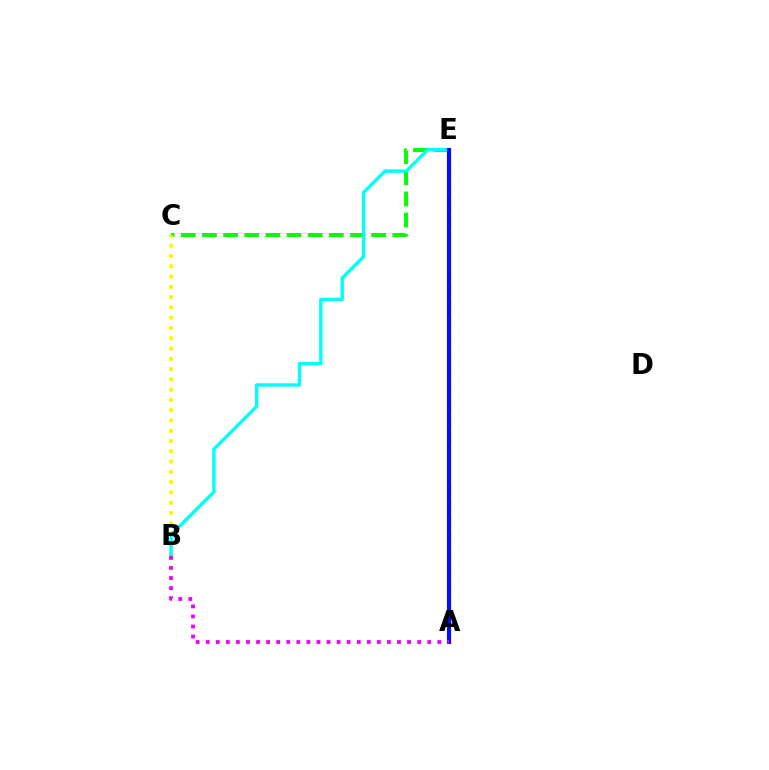{('C', 'E'): [{'color': '#08ff00', 'line_style': 'dashed', 'thickness': 2.87}], ('B', 'C'): [{'color': '#fcf500', 'line_style': 'dotted', 'thickness': 2.79}], ('B', 'E'): [{'color': '#00fff6', 'line_style': 'solid', 'thickness': 2.46}], ('A', 'E'): [{'color': '#ff0000', 'line_style': 'dashed', 'thickness': 2.26}, {'color': '#0010ff', 'line_style': 'solid', 'thickness': 2.96}], ('A', 'B'): [{'color': '#ee00ff', 'line_style': 'dotted', 'thickness': 2.74}]}